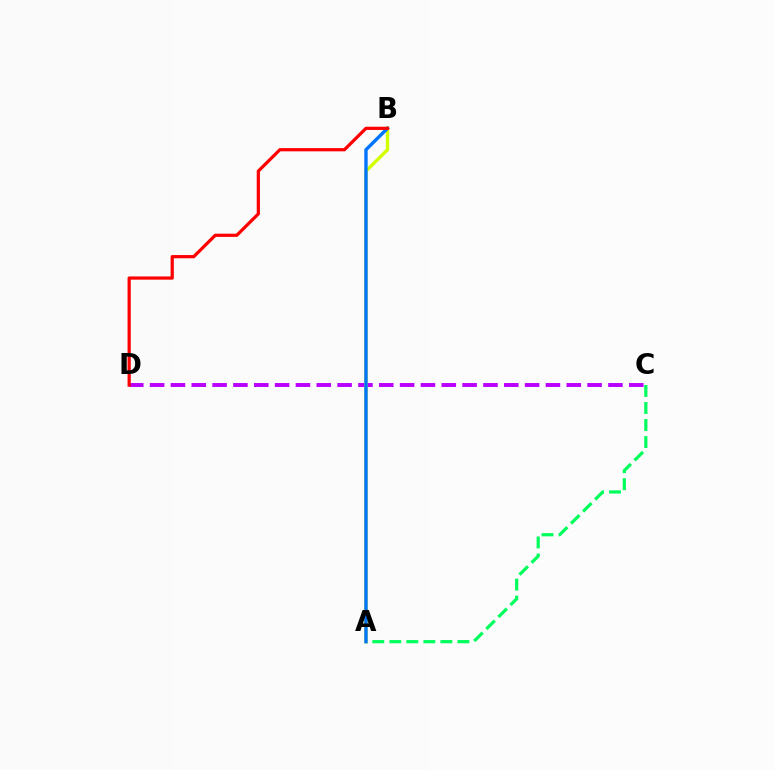{('A', 'C'): [{'color': '#00ff5c', 'line_style': 'dashed', 'thickness': 2.31}], ('C', 'D'): [{'color': '#b900ff', 'line_style': 'dashed', 'thickness': 2.83}], ('A', 'B'): [{'color': '#d1ff00', 'line_style': 'solid', 'thickness': 2.43}, {'color': '#0074ff', 'line_style': 'solid', 'thickness': 2.42}], ('B', 'D'): [{'color': '#ff0000', 'line_style': 'solid', 'thickness': 2.32}]}